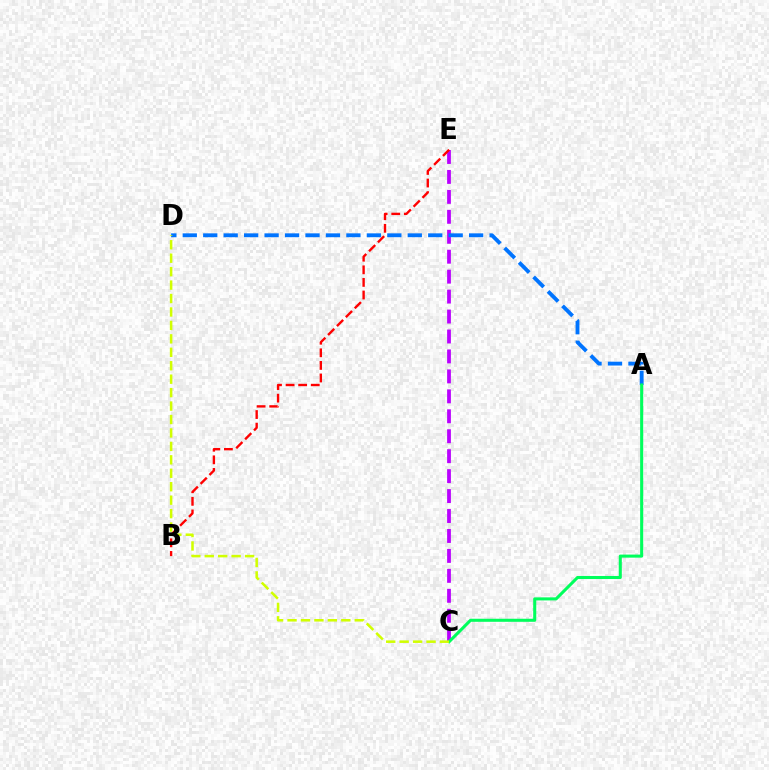{('C', 'E'): [{'color': '#b900ff', 'line_style': 'dashed', 'thickness': 2.71}], ('A', 'D'): [{'color': '#0074ff', 'line_style': 'dashed', 'thickness': 2.78}], ('A', 'C'): [{'color': '#00ff5c', 'line_style': 'solid', 'thickness': 2.2}], ('B', 'E'): [{'color': '#ff0000', 'line_style': 'dashed', 'thickness': 1.71}], ('C', 'D'): [{'color': '#d1ff00', 'line_style': 'dashed', 'thickness': 1.83}]}